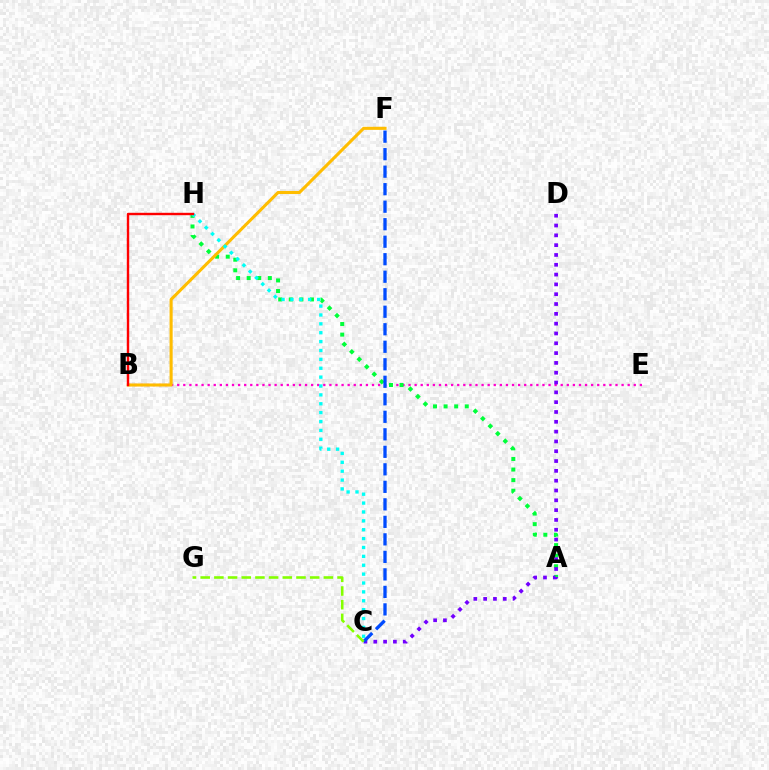{('B', 'E'): [{'color': '#ff00cf', 'line_style': 'dotted', 'thickness': 1.65}], ('A', 'H'): [{'color': '#00ff39', 'line_style': 'dotted', 'thickness': 2.88}], ('B', 'F'): [{'color': '#ffbd00', 'line_style': 'solid', 'thickness': 2.22}], ('C', 'D'): [{'color': '#7200ff', 'line_style': 'dotted', 'thickness': 2.67}], ('C', 'H'): [{'color': '#00fff6', 'line_style': 'dotted', 'thickness': 2.41}], ('C', 'F'): [{'color': '#004bff', 'line_style': 'dashed', 'thickness': 2.38}], ('C', 'G'): [{'color': '#84ff00', 'line_style': 'dashed', 'thickness': 1.86}], ('B', 'H'): [{'color': '#ff0000', 'line_style': 'solid', 'thickness': 1.73}]}